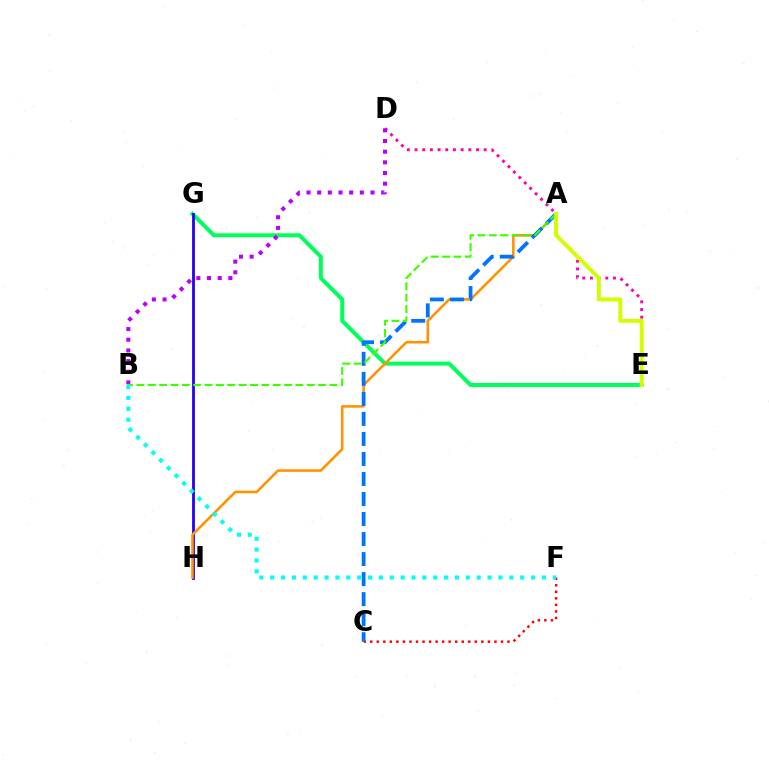{('D', 'E'): [{'color': '#ff00ac', 'line_style': 'dotted', 'thickness': 2.09}], ('E', 'G'): [{'color': '#00ff5c', 'line_style': 'solid', 'thickness': 2.87}], ('G', 'H'): [{'color': '#2500ff', 'line_style': 'solid', 'thickness': 2.02}], ('A', 'H'): [{'color': '#ff9400', 'line_style': 'solid', 'thickness': 1.87}], ('B', 'D'): [{'color': '#b900ff', 'line_style': 'dotted', 'thickness': 2.9}], ('C', 'F'): [{'color': '#ff0000', 'line_style': 'dotted', 'thickness': 1.78}], ('A', 'C'): [{'color': '#0074ff', 'line_style': 'dashed', 'thickness': 2.72}], ('A', 'B'): [{'color': '#3dff00', 'line_style': 'dashed', 'thickness': 1.54}], ('A', 'E'): [{'color': '#d1ff00', 'line_style': 'solid', 'thickness': 2.85}], ('B', 'F'): [{'color': '#00fff6', 'line_style': 'dotted', 'thickness': 2.95}]}